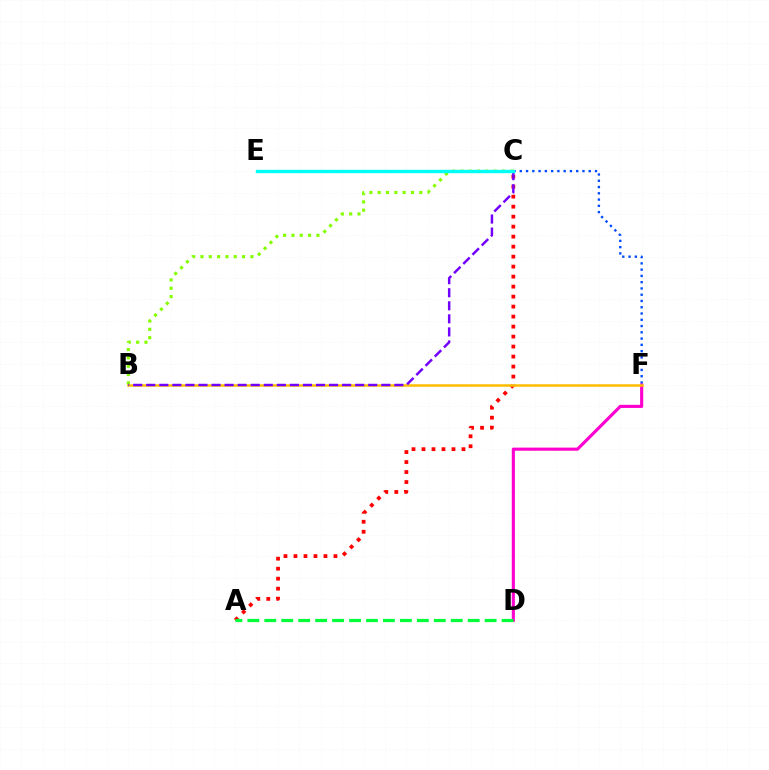{('A', 'C'): [{'color': '#ff0000', 'line_style': 'dotted', 'thickness': 2.72}], ('C', 'F'): [{'color': '#004bff', 'line_style': 'dotted', 'thickness': 1.7}], ('B', 'C'): [{'color': '#84ff00', 'line_style': 'dotted', 'thickness': 2.26}, {'color': '#7200ff', 'line_style': 'dashed', 'thickness': 1.77}], ('D', 'F'): [{'color': '#ff00cf', 'line_style': 'solid', 'thickness': 2.24}], ('B', 'F'): [{'color': '#ffbd00', 'line_style': 'solid', 'thickness': 1.81}], ('A', 'D'): [{'color': '#00ff39', 'line_style': 'dashed', 'thickness': 2.3}], ('C', 'E'): [{'color': '#00fff6', 'line_style': 'solid', 'thickness': 2.44}]}